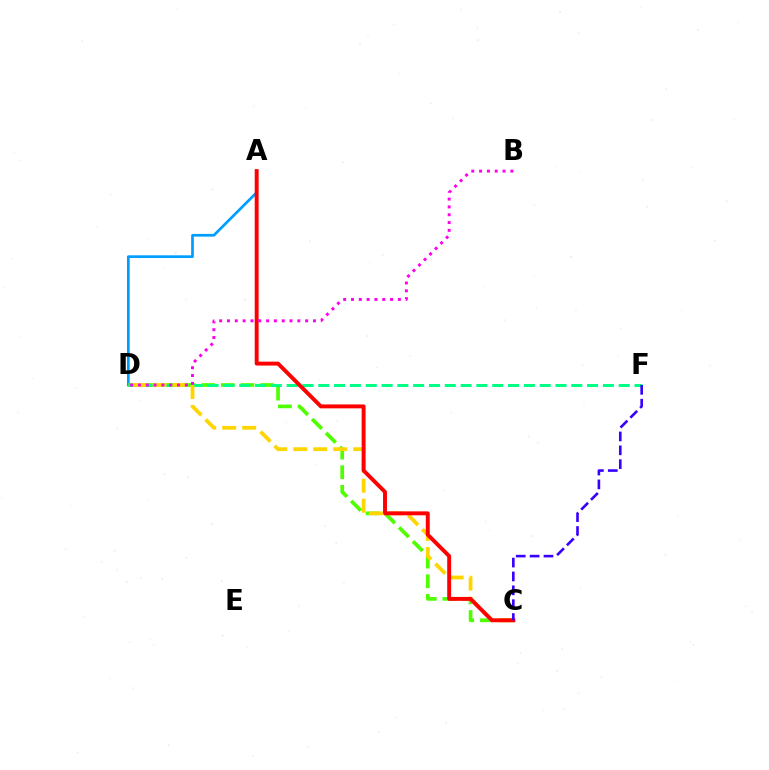{('A', 'D'): [{'color': '#009eff', 'line_style': 'solid', 'thickness': 1.96}], ('C', 'D'): [{'color': '#4fff00', 'line_style': 'dashed', 'thickness': 2.67}, {'color': '#ffd500', 'line_style': 'dashed', 'thickness': 2.71}], ('D', 'F'): [{'color': '#00ff86', 'line_style': 'dashed', 'thickness': 2.15}], ('A', 'C'): [{'color': '#ff0000', 'line_style': 'solid', 'thickness': 2.82}], ('B', 'D'): [{'color': '#ff00ed', 'line_style': 'dotted', 'thickness': 2.12}], ('C', 'F'): [{'color': '#3700ff', 'line_style': 'dashed', 'thickness': 1.88}]}